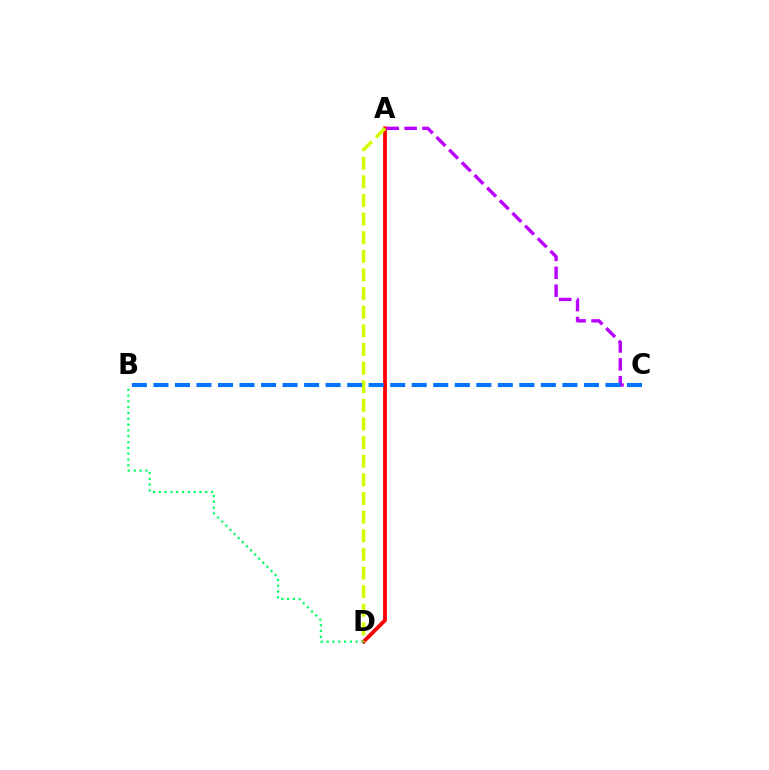{('A', 'D'): [{'color': '#ff0000', 'line_style': 'solid', 'thickness': 2.74}, {'color': '#d1ff00', 'line_style': 'dashed', 'thickness': 2.53}], ('A', 'C'): [{'color': '#b900ff', 'line_style': 'dashed', 'thickness': 2.43}], ('B', 'D'): [{'color': '#00ff5c', 'line_style': 'dotted', 'thickness': 1.58}], ('B', 'C'): [{'color': '#0074ff', 'line_style': 'dashed', 'thickness': 2.92}]}